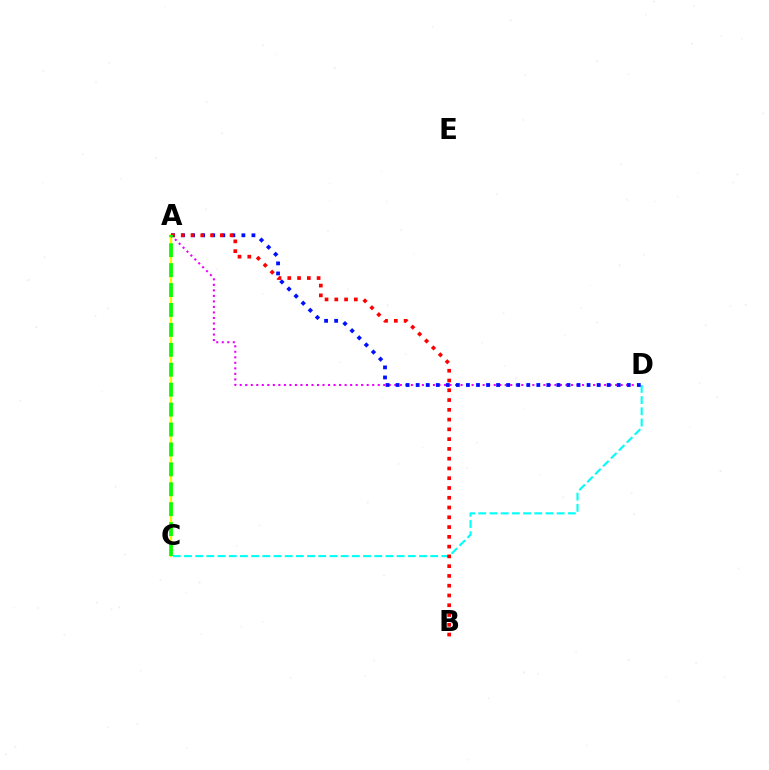{('A', 'C'): [{'color': '#fcf500', 'line_style': 'solid', 'thickness': 1.66}, {'color': '#08ff00', 'line_style': 'dashed', 'thickness': 2.71}], ('A', 'D'): [{'color': '#ee00ff', 'line_style': 'dotted', 'thickness': 1.5}, {'color': '#0010ff', 'line_style': 'dotted', 'thickness': 2.73}], ('C', 'D'): [{'color': '#00fff6', 'line_style': 'dashed', 'thickness': 1.52}], ('A', 'B'): [{'color': '#ff0000', 'line_style': 'dotted', 'thickness': 2.65}]}